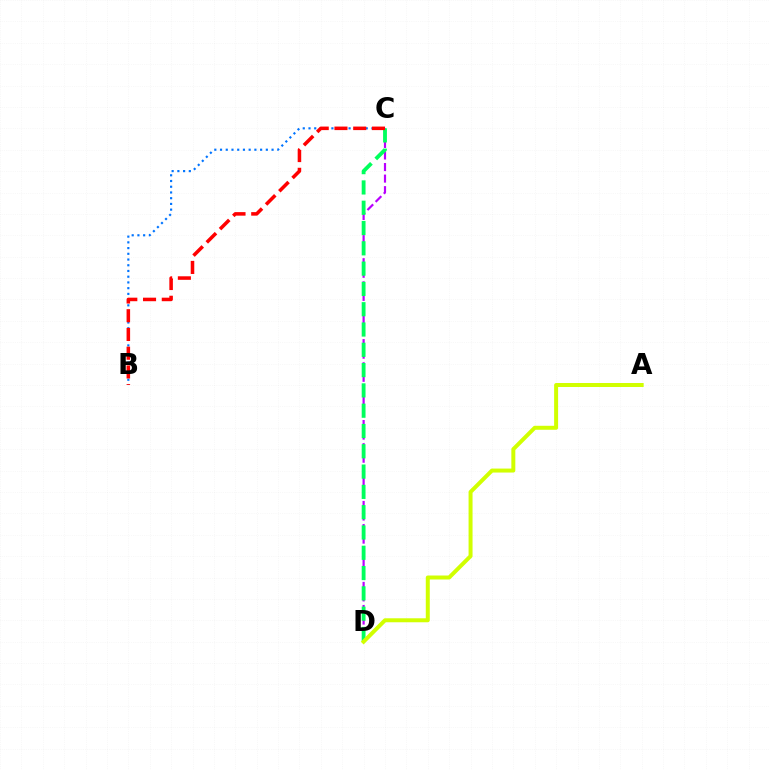{('C', 'D'): [{'color': '#b900ff', 'line_style': 'dashed', 'thickness': 1.57}, {'color': '#00ff5c', 'line_style': 'dashed', 'thickness': 2.76}], ('B', 'C'): [{'color': '#0074ff', 'line_style': 'dotted', 'thickness': 1.56}, {'color': '#ff0000', 'line_style': 'dashed', 'thickness': 2.55}], ('A', 'D'): [{'color': '#d1ff00', 'line_style': 'solid', 'thickness': 2.87}]}